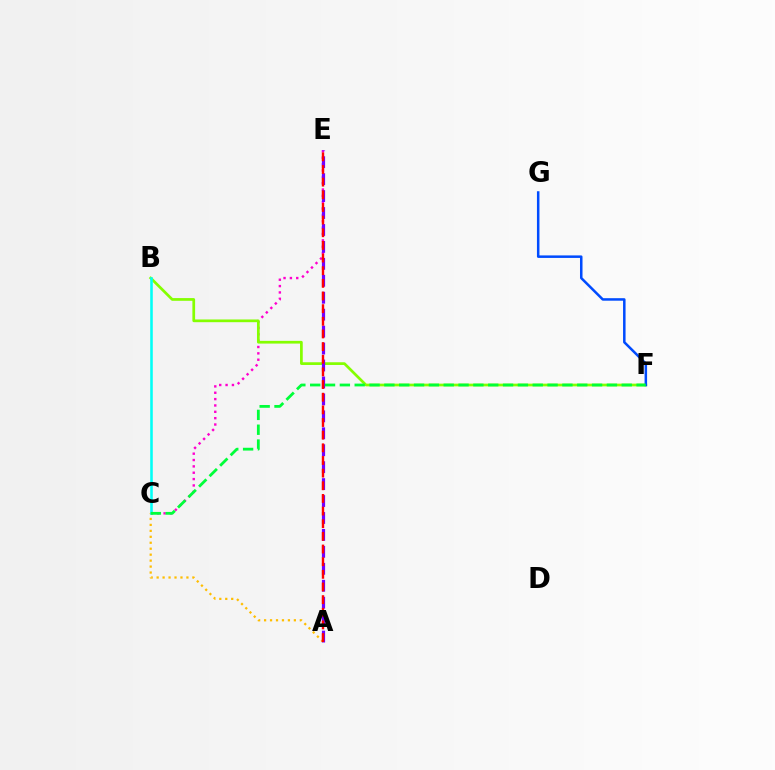{('C', 'E'): [{'color': '#ff00cf', 'line_style': 'dotted', 'thickness': 1.73}], ('B', 'F'): [{'color': '#84ff00', 'line_style': 'solid', 'thickness': 1.96}], ('A', 'C'): [{'color': '#ffbd00', 'line_style': 'dotted', 'thickness': 1.62}], ('F', 'G'): [{'color': '#004bff', 'line_style': 'solid', 'thickness': 1.81}], ('A', 'E'): [{'color': '#7200ff', 'line_style': 'dashed', 'thickness': 2.3}, {'color': '#ff0000', 'line_style': 'dashed', 'thickness': 1.72}], ('B', 'C'): [{'color': '#00fff6', 'line_style': 'solid', 'thickness': 1.85}], ('C', 'F'): [{'color': '#00ff39', 'line_style': 'dashed', 'thickness': 2.02}]}